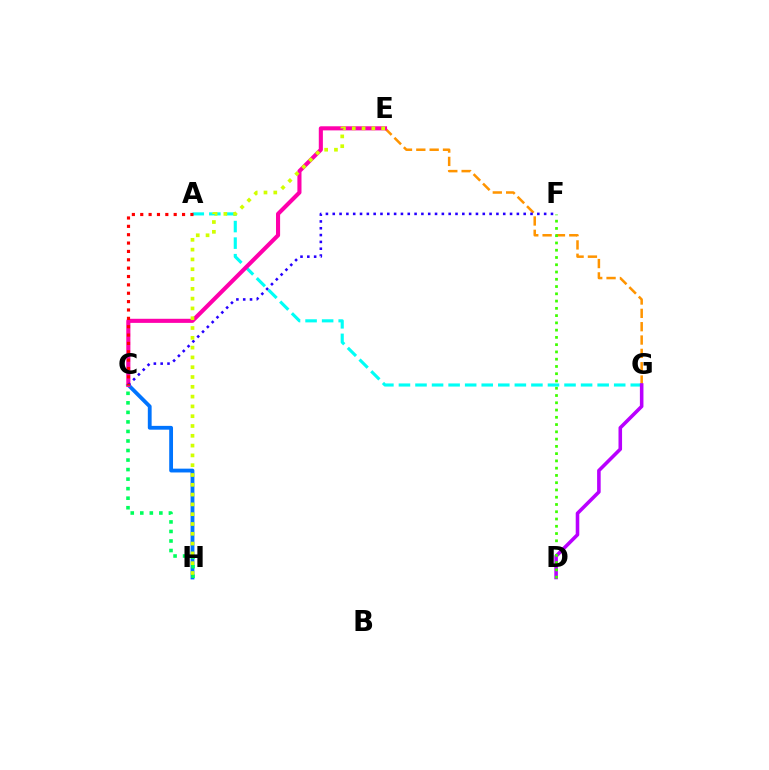{('E', 'G'): [{'color': '#ff9400', 'line_style': 'dashed', 'thickness': 1.81}], ('A', 'G'): [{'color': '#00fff6', 'line_style': 'dashed', 'thickness': 2.25}], ('D', 'G'): [{'color': '#b900ff', 'line_style': 'solid', 'thickness': 2.57}], ('C', 'H'): [{'color': '#0074ff', 'line_style': 'solid', 'thickness': 2.74}, {'color': '#00ff5c', 'line_style': 'dotted', 'thickness': 2.59}], ('D', 'F'): [{'color': '#3dff00', 'line_style': 'dotted', 'thickness': 1.97}], ('C', 'E'): [{'color': '#ff00ac', 'line_style': 'solid', 'thickness': 2.95}], ('C', 'F'): [{'color': '#2500ff', 'line_style': 'dotted', 'thickness': 1.85}], ('A', 'C'): [{'color': '#ff0000', 'line_style': 'dotted', 'thickness': 2.27}], ('E', 'H'): [{'color': '#d1ff00', 'line_style': 'dotted', 'thickness': 2.66}]}